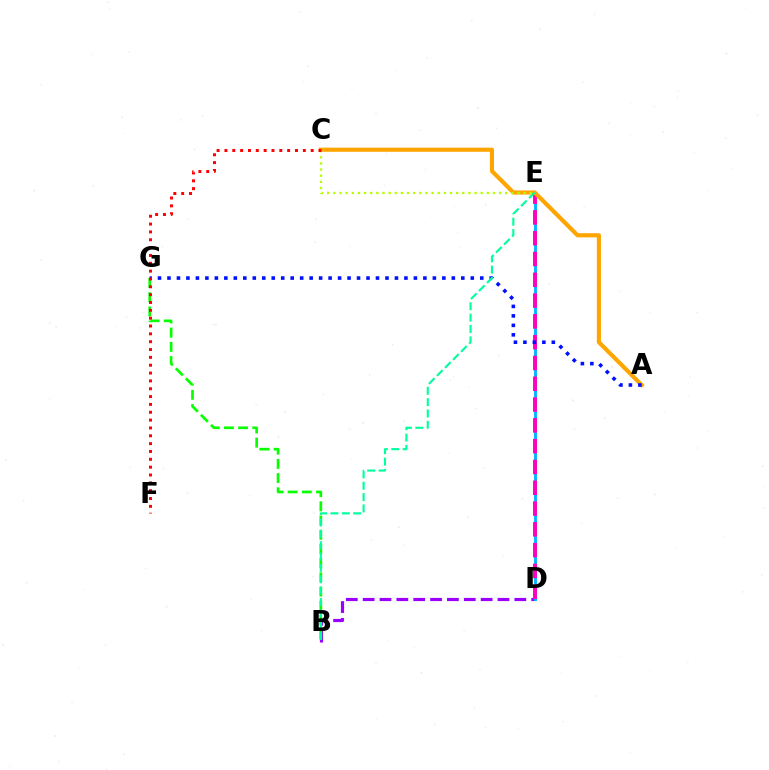{('B', 'D'): [{'color': '#9b00ff', 'line_style': 'dashed', 'thickness': 2.29}], ('D', 'E'): [{'color': '#00b5ff', 'line_style': 'solid', 'thickness': 2.08}, {'color': '#ff00bd', 'line_style': 'dashed', 'thickness': 2.83}], ('B', 'G'): [{'color': '#08ff00', 'line_style': 'dashed', 'thickness': 1.93}], ('A', 'C'): [{'color': '#ffa500', 'line_style': 'solid', 'thickness': 2.99}], ('A', 'G'): [{'color': '#0010ff', 'line_style': 'dotted', 'thickness': 2.58}], ('C', 'E'): [{'color': '#b3ff00', 'line_style': 'dotted', 'thickness': 1.67}], ('B', 'E'): [{'color': '#00ff9d', 'line_style': 'dashed', 'thickness': 1.54}], ('C', 'F'): [{'color': '#ff0000', 'line_style': 'dotted', 'thickness': 2.13}]}